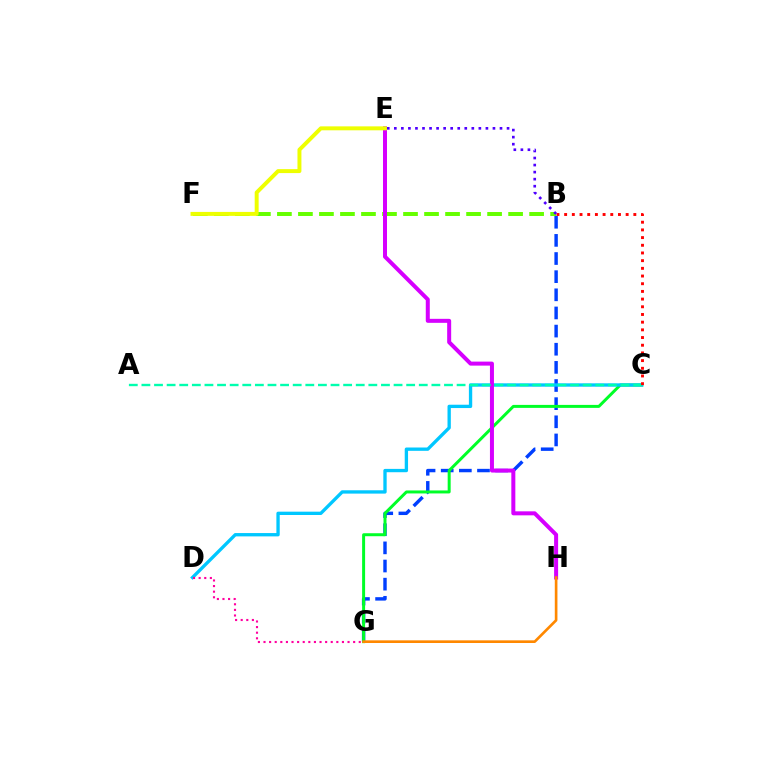{('B', 'G'): [{'color': '#003fff', 'line_style': 'dashed', 'thickness': 2.46}], ('C', 'G'): [{'color': '#00ff27', 'line_style': 'solid', 'thickness': 2.15}], ('C', 'D'): [{'color': '#00c7ff', 'line_style': 'solid', 'thickness': 2.4}], ('B', 'F'): [{'color': '#66ff00', 'line_style': 'dashed', 'thickness': 2.86}], ('E', 'H'): [{'color': '#d600ff', 'line_style': 'solid', 'thickness': 2.88}], ('A', 'C'): [{'color': '#00ffaf', 'line_style': 'dashed', 'thickness': 1.71}], ('E', 'F'): [{'color': '#eeff00', 'line_style': 'solid', 'thickness': 2.84}], ('B', 'C'): [{'color': '#ff0000', 'line_style': 'dotted', 'thickness': 2.09}], ('B', 'E'): [{'color': '#4f00ff', 'line_style': 'dotted', 'thickness': 1.91}], ('D', 'G'): [{'color': '#ff00a0', 'line_style': 'dotted', 'thickness': 1.52}], ('G', 'H'): [{'color': '#ff8800', 'line_style': 'solid', 'thickness': 1.91}]}